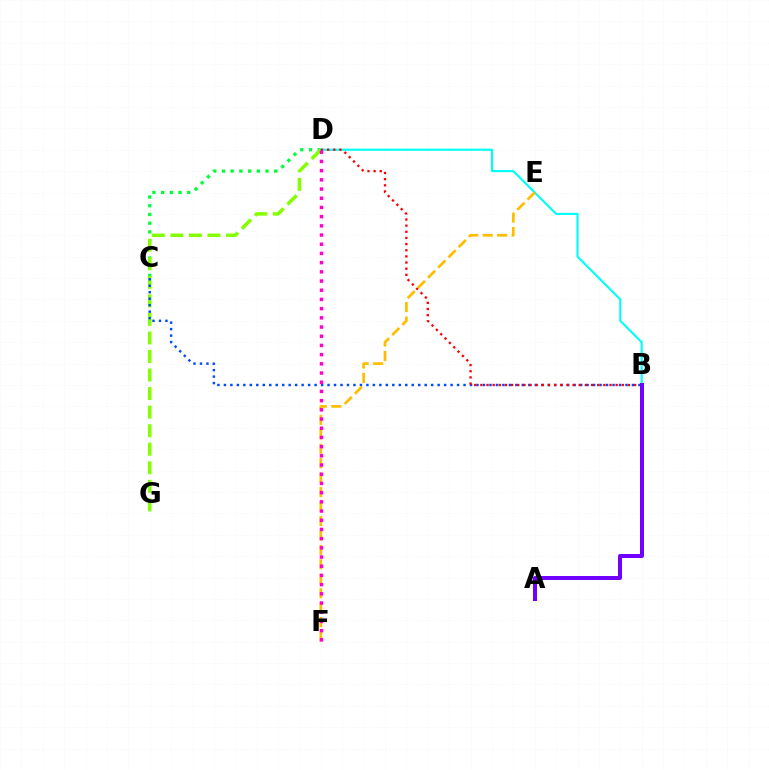{('C', 'D'): [{'color': '#00ff39', 'line_style': 'dotted', 'thickness': 2.37}], ('D', 'G'): [{'color': '#84ff00', 'line_style': 'dashed', 'thickness': 2.52}], ('B', 'D'): [{'color': '#00fff6', 'line_style': 'solid', 'thickness': 1.53}, {'color': '#ff0000', 'line_style': 'dotted', 'thickness': 1.67}], ('B', 'C'): [{'color': '#004bff', 'line_style': 'dotted', 'thickness': 1.76}], ('A', 'B'): [{'color': '#7200ff', 'line_style': 'solid', 'thickness': 2.88}], ('E', 'F'): [{'color': '#ffbd00', 'line_style': 'dashed', 'thickness': 1.96}], ('D', 'F'): [{'color': '#ff00cf', 'line_style': 'dotted', 'thickness': 2.5}]}